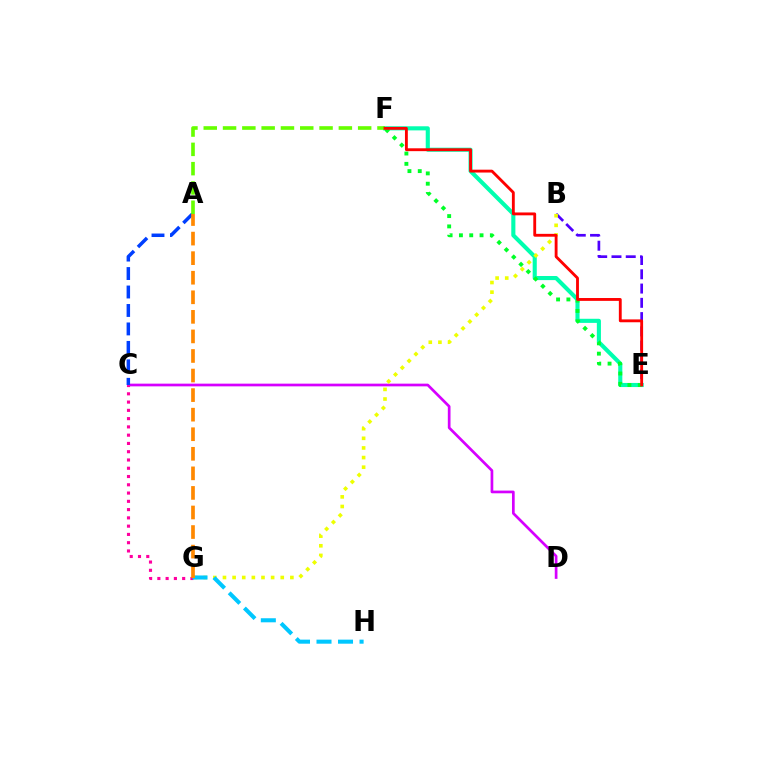{('E', 'F'): [{'color': '#00ffaf', 'line_style': 'solid', 'thickness': 2.95}, {'color': '#00ff27', 'line_style': 'dotted', 'thickness': 2.8}, {'color': '#ff0000', 'line_style': 'solid', 'thickness': 2.05}], ('C', 'D'): [{'color': '#d600ff', 'line_style': 'solid', 'thickness': 1.94}], ('A', 'C'): [{'color': '#003fff', 'line_style': 'dashed', 'thickness': 2.51}], ('C', 'G'): [{'color': '#ff00a0', 'line_style': 'dotted', 'thickness': 2.25}], ('B', 'E'): [{'color': '#4f00ff', 'line_style': 'dashed', 'thickness': 1.94}], ('A', 'F'): [{'color': '#66ff00', 'line_style': 'dashed', 'thickness': 2.62}], ('B', 'G'): [{'color': '#eeff00', 'line_style': 'dotted', 'thickness': 2.62}], ('G', 'H'): [{'color': '#00c7ff', 'line_style': 'dashed', 'thickness': 2.92}], ('A', 'G'): [{'color': '#ff8800', 'line_style': 'dashed', 'thickness': 2.66}]}